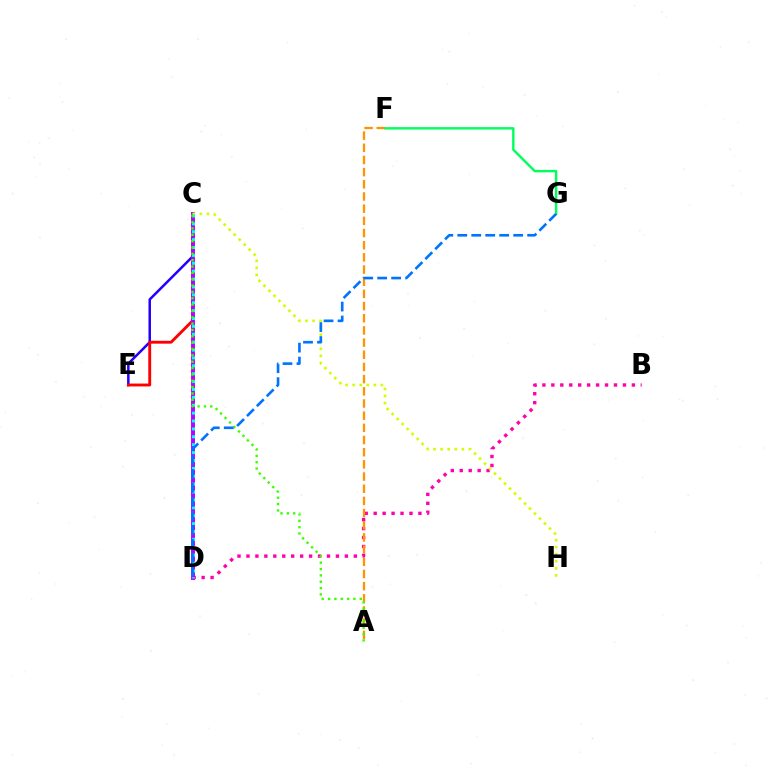{('F', 'G'): [{'color': '#00ff5c', 'line_style': 'solid', 'thickness': 1.75}], ('B', 'D'): [{'color': '#ff00ac', 'line_style': 'dotted', 'thickness': 2.43}], ('C', 'E'): [{'color': '#2500ff', 'line_style': 'solid', 'thickness': 1.82}, {'color': '#ff0000', 'line_style': 'solid', 'thickness': 2.08}], ('A', 'F'): [{'color': '#ff9400', 'line_style': 'dashed', 'thickness': 1.65}], ('C', 'D'): [{'color': '#b900ff', 'line_style': 'solid', 'thickness': 2.83}, {'color': '#00fff6', 'line_style': 'dotted', 'thickness': 2.14}], ('C', 'H'): [{'color': '#d1ff00', 'line_style': 'dotted', 'thickness': 1.92}], ('A', 'C'): [{'color': '#3dff00', 'line_style': 'dotted', 'thickness': 1.72}], ('D', 'G'): [{'color': '#0074ff', 'line_style': 'dashed', 'thickness': 1.9}]}